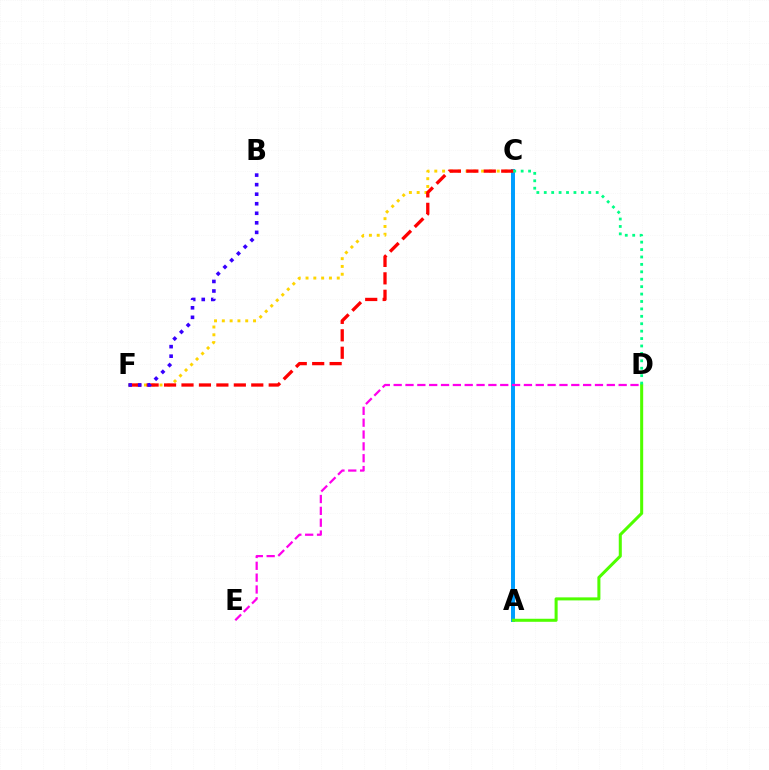{('A', 'C'): [{'color': '#009eff', 'line_style': 'solid', 'thickness': 2.86}], ('C', 'F'): [{'color': '#ffd500', 'line_style': 'dotted', 'thickness': 2.12}, {'color': '#ff0000', 'line_style': 'dashed', 'thickness': 2.37}], ('A', 'D'): [{'color': '#4fff00', 'line_style': 'solid', 'thickness': 2.19}], ('C', 'D'): [{'color': '#00ff86', 'line_style': 'dotted', 'thickness': 2.02}], ('D', 'E'): [{'color': '#ff00ed', 'line_style': 'dashed', 'thickness': 1.61}], ('B', 'F'): [{'color': '#3700ff', 'line_style': 'dotted', 'thickness': 2.59}]}